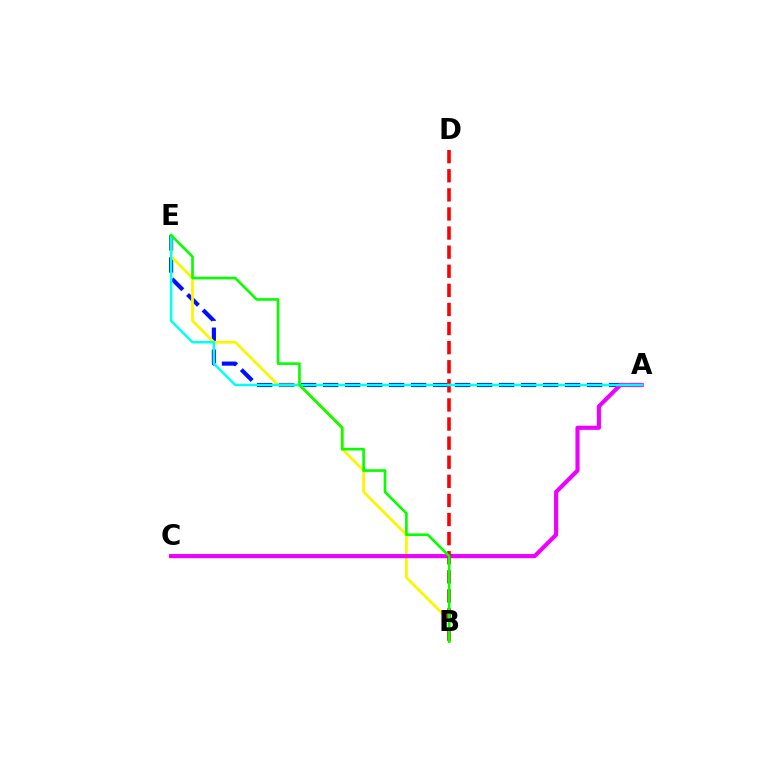{('A', 'E'): [{'color': '#0010ff', 'line_style': 'dashed', 'thickness': 2.99}, {'color': '#00fff6', 'line_style': 'solid', 'thickness': 1.79}], ('B', 'E'): [{'color': '#fcf500', 'line_style': 'solid', 'thickness': 2.0}, {'color': '#08ff00', 'line_style': 'solid', 'thickness': 1.91}], ('A', 'C'): [{'color': '#ee00ff', 'line_style': 'solid', 'thickness': 2.96}], ('B', 'D'): [{'color': '#ff0000', 'line_style': 'dashed', 'thickness': 2.59}]}